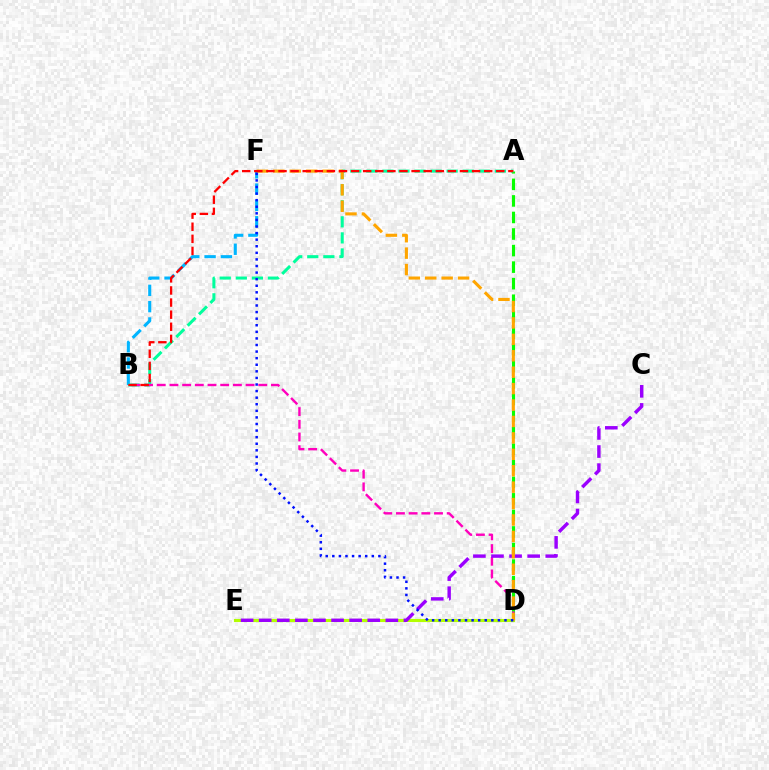{('B', 'F'): [{'color': '#00b5ff', 'line_style': 'dashed', 'thickness': 2.21}], ('A', 'D'): [{'color': '#08ff00', 'line_style': 'dashed', 'thickness': 2.25}], ('D', 'E'): [{'color': '#b3ff00', 'line_style': 'solid', 'thickness': 2.24}], ('A', 'B'): [{'color': '#00ff9d', 'line_style': 'dashed', 'thickness': 2.18}, {'color': '#ff0000', 'line_style': 'dashed', 'thickness': 1.64}], ('B', 'D'): [{'color': '#ff00bd', 'line_style': 'dashed', 'thickness': 1.72}], ('C', 'E'): [{'color': '#9b00ff', 'line_style': 'dashed', 'thickness': 2.46}], ('D', 'F'): [{'color': '#ffa500', 'line_style': 'dashed', 'thickness': 2.23}, {'color': '#0010ff', 'line_style': 'dotted', 'thickness': 1.79}]}